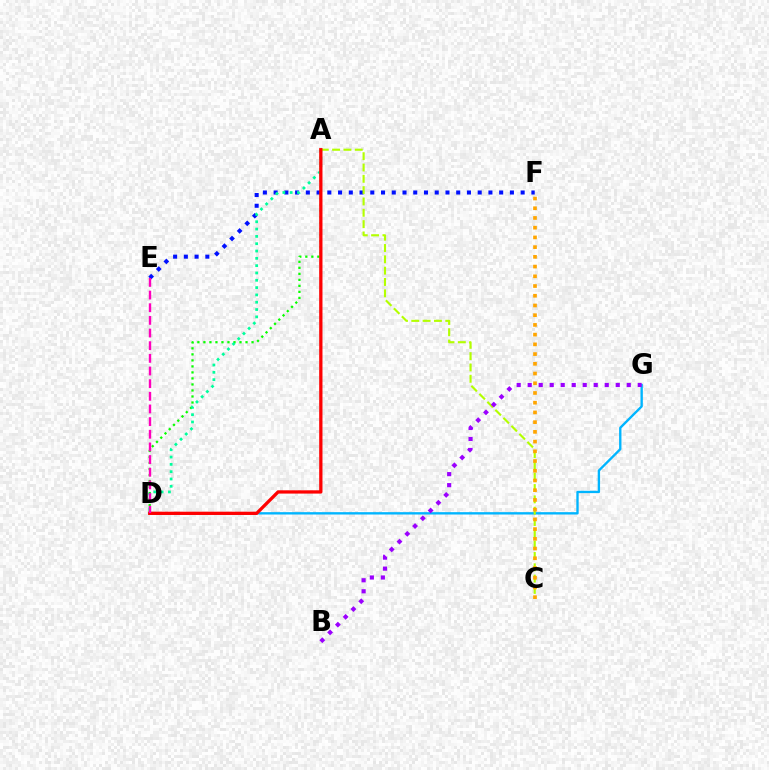{('D', 'G'): [{'color': '#00b5ff', 'line_style': 'solid', 'thickness': 1.7}], ('A', 'D'): [{'color': '#08ff00', 'line_style': 'dotted', 'thickness': 1.63}, {'color': '#00ff9d', 'line_style': 'dotted', 'thickness': 1.99}, {'color': '#ff0000', 'line_style': 'solid', 'thickness': 2.36}], ('E', 'F'): [{'color': '#0010ff', 'line_style': 'dotted', 'thickness': 2.92}], ('A', 'C'): [{'color': '#b3ff00', 'line_style': 'dashed', 'thickness': 1.54}], ('D', 'E'): [{'color': '#ff00bd', 'line_style': 'dashed', 'thickness': 1.72}], ('C', 'F'): [{'color': '#ffa500', 'line_style': 'dotted', 'thickness': 2.64}], ('B', 'G'): [{'color': '#9b00ff', 'line_style': 'dotted', 'thickness': 2.99}]}